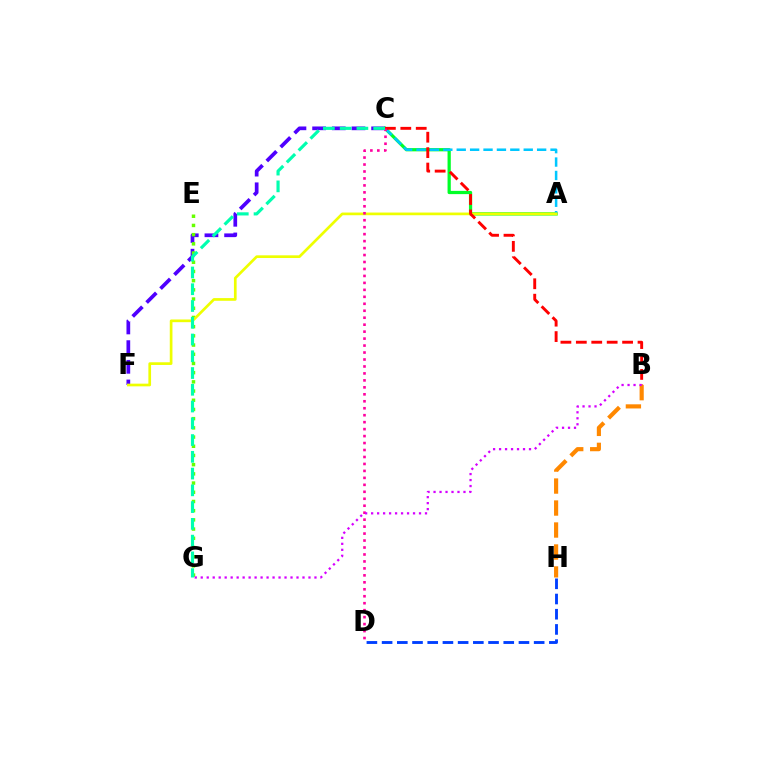{('C', 'F'): [{'color': '#4f00ff', 'line_style': 'dashed', 'thickness': 2.67}], ('E', 'G'): [{'color': '#66ff00', 'line_style': 'dotted', 'thickness': 2.5}], ('A', 'C'): [{'color': '#00ff27', 'line_style': 'solid', 'thickness': 2.33}, {'color': '#00c7ff', 'line_style': 'dashed', 'thickness': 1.82}], ('A', 'F'): [{'color': '#eeff00', 'line_style': 'solid', 'thickness': 1.94}], ('B', 'C'): [{'color': '#ff0000', 'line_style': 'dashed', 'thickness': 2.1}], ('C', 'D'): [{'color': '#ff00a0', 'line_style': 'dotted', 'thickness': 1.89}], ('B', 'H'): [{'color': '#ff8800', 'line_style': 'dashed', 'thickness': 2.99}], ('C', 'G'): [{'color': '#00ffaf', 'line_style': 'dashed', 'thickness': 2.28}], ('D', 'H'): [{'color': '#003fff', 'line_style': 'dashed', 'thickness': 2.07}], ('B', 'G'): [{'color': '#d600ff', 'line_style': 'dotted', 'thickness': 1.63}]}